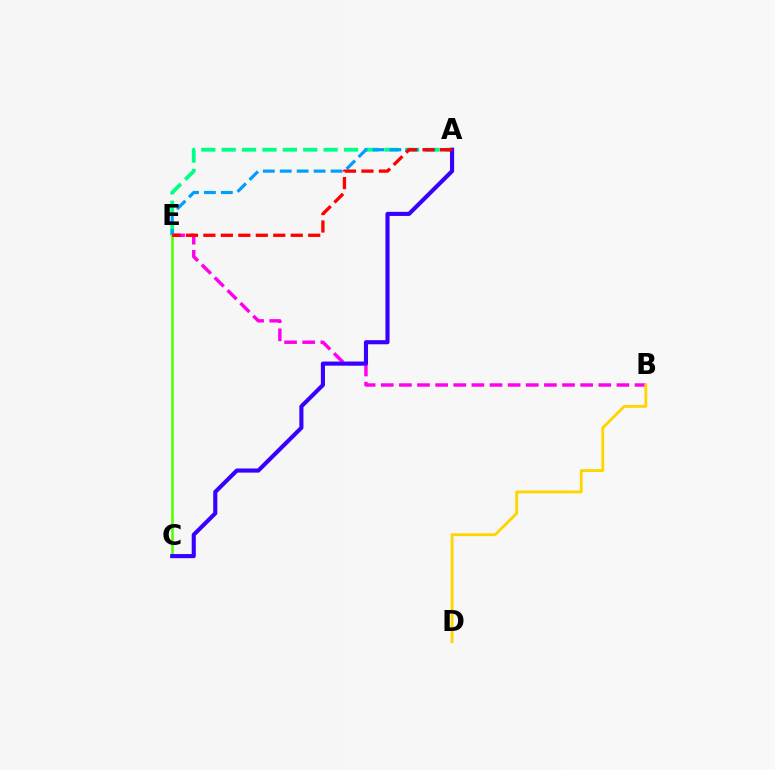{('B', 'E'): [{'color': '#ff00ed', 'line_style': 'dashed', 'thickness': 2.46}], ('A', 'E'): [{'color': '#00ff86', 'line_style': 'dashed', 'thickness': 2.77}, {'color': '#009eff', 'line_style': 'dashed', 'thickness': 2.3}, {'color': '#ff0000', 'line_style': 'dashed', 'thickness': 2.37}], ('C', 'E'): [{'color': '#4fff00', 'line_style': 'solid', 'thickness': 1.85}], ('B', 'D'): [{'color': '#ffd500', 'line_style': 'solid', 'thickness': 2.05}], ('A', 'C'): [{'color': '#3700ff', 'line_style': 'solid', 'thickness': 2.96}]}